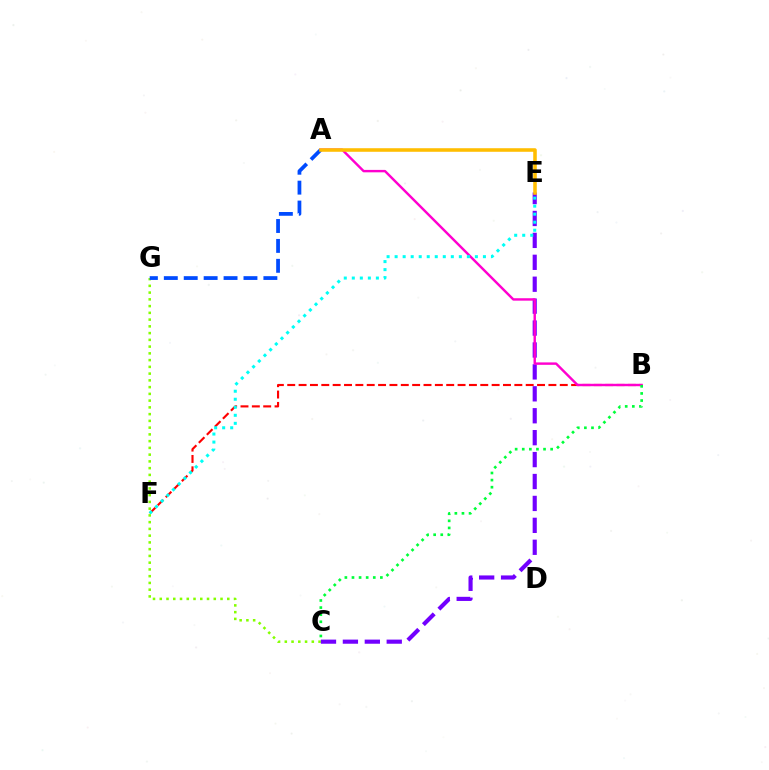{('C', 'G'): [{'color': '#84ff00', 'line_style': 'dotted', 'thickness': 1.83}], ('B', 'F'): [{'color': '#ff0000', 'line_style': 'dashed', 'thickness': 1.54}], ('C', 'E'): [{'color': '#7200ff', 'line_style': 'dashed', 'thickness': 2.98}], ('A', 'G'): [{'color': '#004bff', 'line_style': 'dashed', 'thickness': 2.71}], ('A', 'B'): [{'color': '#ff00cf', 'line_style': 'solid', 'thickness': 1.75}], ('A', 'E'): [{'color': '#ffbd00', 'line_style': 'solid', 'thickness': 2.57}], ('B', 'C'): [{'color': '#00ff39', 'line_style': 'dotted', 'thickness': 1.93}], ('E', 'F'): [{'color': '#00fff6', 'line_style': 'dotted', 'thickness': 2.18}]}